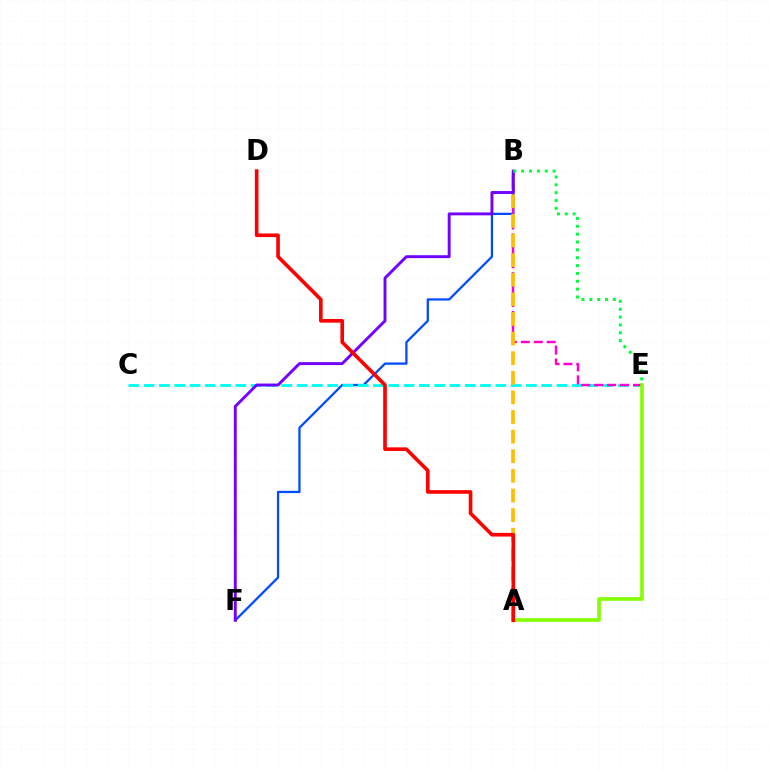{('B', 'F'): [{'color': '#004bff', 'line_style': 'solid', 'thickness': 1.63}, {'color': '#7200ff', 'line_style': 'solid', 'thickness': 2.09}], ('C', 'E'): [{'color': '#00fff6', 'line_style': 'dashed', 'thickness': 2.08}], ('B', 'E'): [{'color': '#ff00cf', 'line_style': 'dashed', 'thickness': 1.76}, {'color': '#00ff39', 'line_style': 'dotted', 'thickness': 2.13}], ('A', 'B'): [{'color': '#ffbd00', 'line_style': 'dashed', 'thickness': 2.66}], ('A', 'E'): [{'color': '#84ff00', 'line_style': 'solid', 'thickness': 2.61}], ('A', 'D'): [{'color': '#ff0000', 'line_style': 'solid', 'thickness': 2.61}]}